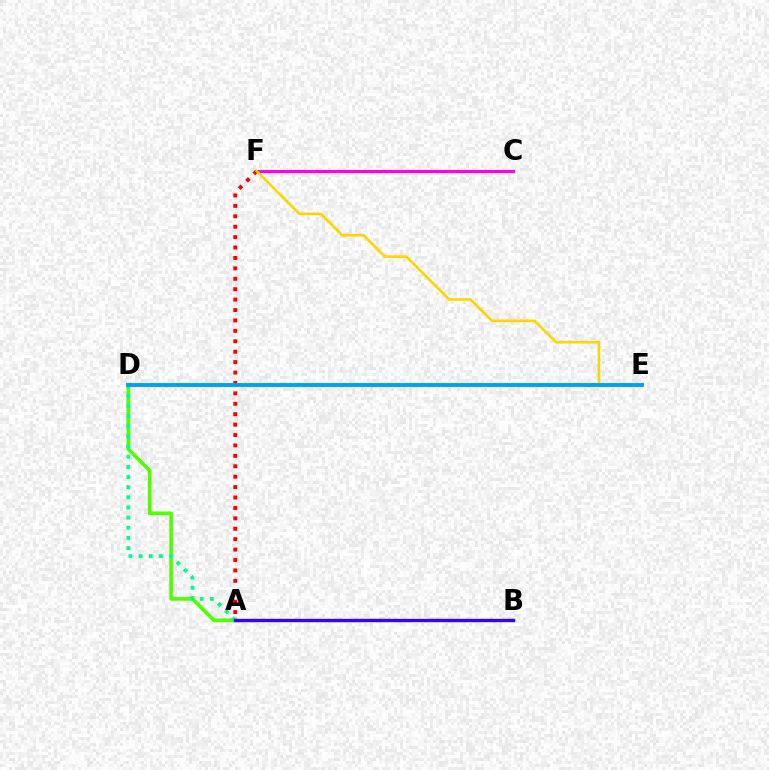{('C', 'F'): [{'color': '#ff00ed', 'line_style': 'solid', 'thickness': 2.19}], ('A', 'F'): [{'color': '#ff0000', 'line_style': 'dotted', 'thickness': 2.83}], ('A', 'D'): [{'color': '#4fff00', 'line_style': 'solid', 'thickness': 2.61}, {'color': '#00ff86', 'line_style': 'dotted', 'thickness': 2.76}], ('E', 'F'): [{'color': '#ffd500', 'line_style': 'solid', 'thickness': 1.91}], ('D', 'E'): [{'color': '#009eff', 'line_style': 'solid', 'thickness': 2.78}], ('A', 'B'): [{'color': '#3700ff', 'line_style': 'solid', 'thickness': 2.46}]}